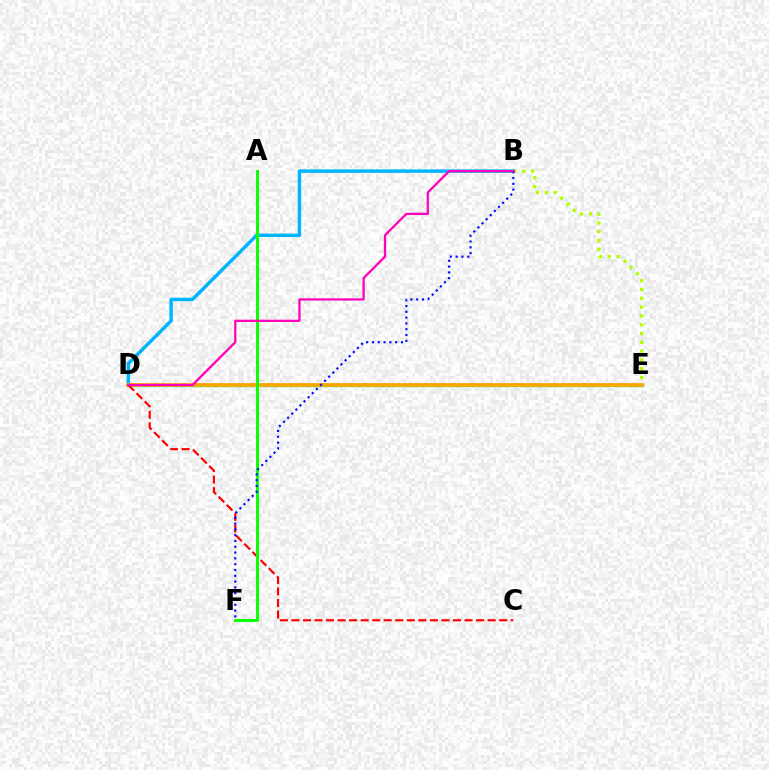{('B', 'E'): [{'color': '#b3ff00', 'line_style': 'dotted', 'thickness': 2.39}], ('D', 'E'): [{'color': '#9b00ff', 'line_style': 'solid', 'thickness': 1.59}, {'color': '#00ff9d', 'line_style': 'solid', 'thickness': 2.4}, {'color': '#ffa500', 'line_style': 'solid', 'thickness': 2.69}], ('B', 'D'): [{'color': '#00b5ff', 'line_style': 'solid', 'thickness': 2.48}, {'color': '#ff00bd', 'line_style': 'solid', 'thickness': 1.63}], ('C', 'D'): [{'color': '#ff0000', 'line_style': 'dashed', 'thickness': 1.57}], ('A', 'F'): [{'color': '#08ff00', 'line_style': 'solid', 'thickness': 2.1}], ('B', 'F'): [{'color': '#0010ff', 'line_style': 'dotted', 'thickness': 1.58}]}